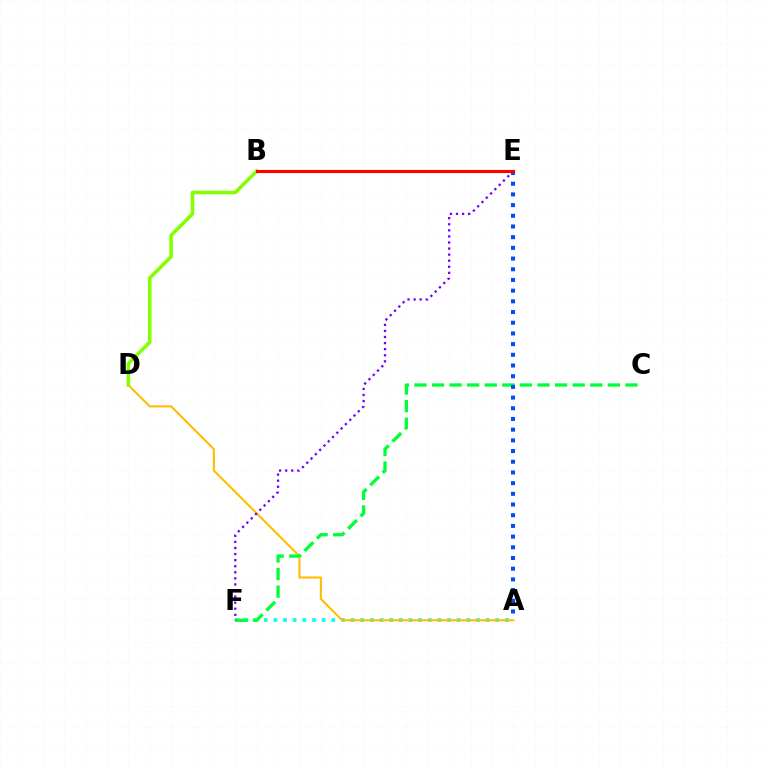{('A', 'F'): [{'color': '#00fff6', 'line_style': 'dotted', 'thickness': 2.62}], ('A', 'D'): [{'color': '#ffbd00', 'line_style': 'solid', 'thickness': 1.51}], ('B', 'D'): [{'color': '#84ff00', 'line_style': 'solid', 'thickness': 2.56}], ('C', 'F'): [{'color': '#00ff39', 'line_style': 'dashed', 'thickness': 2.39}], ('A', 'E'): [{'color': '#004bff', 'line_style': 'dotted', 'thickness': 2.91}], ('B', 'E'): [{'color': '#ff00cf', 'line_style': 'solid', 'thickness': 1.94}, {'color': '#ff0000', 'line_style': 'solid', 'thickness': 2.24}], ('E', 'F'): [{'color': '#7200ff', 'line_style': 'dotted', 'thickness': 1.65}]}